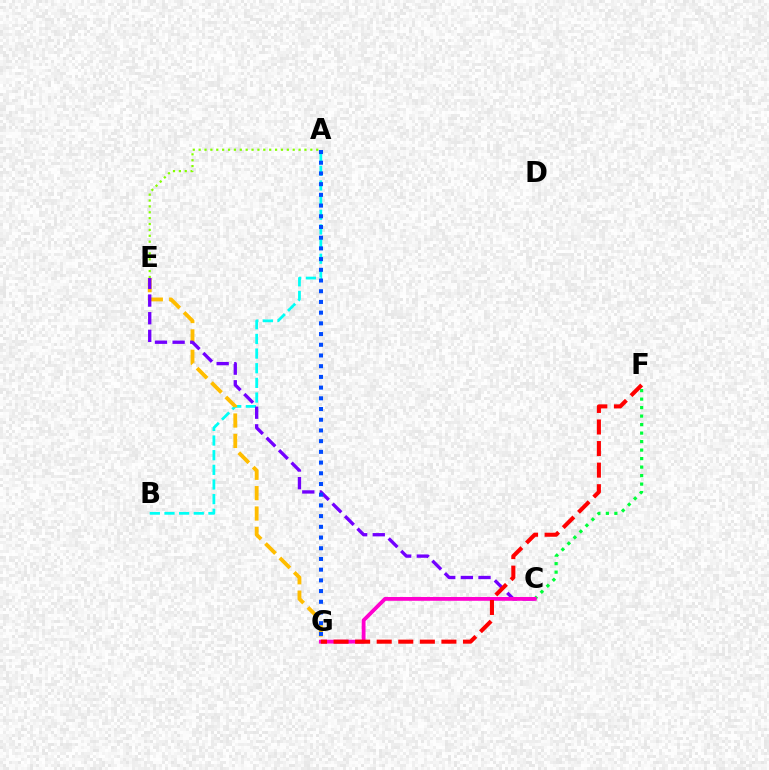{('A', 'E'): [{'color': '#84ff00', 'line_style': 'dotted', 'thickness': 1.6}], ('A', 'B'): [{'color': '#00fff6', 'line_style': 'dashed', 'thickness': 1.99}], ('E', 'G'): [{'color': '#ffbd00', 'line_style': 'dashed', 'thickness': 2.77}], ('C', 'E'): [{'color': '#7200ff', 'line_style': 'dashed', 'thickness': 2.4}], ('C', 'F'): [{'color': '#00ff39', 'line_style': 'dotted', 'thickness': 2.31}], ('C', 'G'): [{'color': '#ff00cf', 'line_style': 'solid', 'thickness': 2.74}], ('F', 'G'): [{'color': '#ff0000', 'line_style': 'dashed', 'thickness': 2.93}], ('A', 'G'): [{'color': '#004bff', 'line_style': 'dotted', 'thickness': 2.91}]}